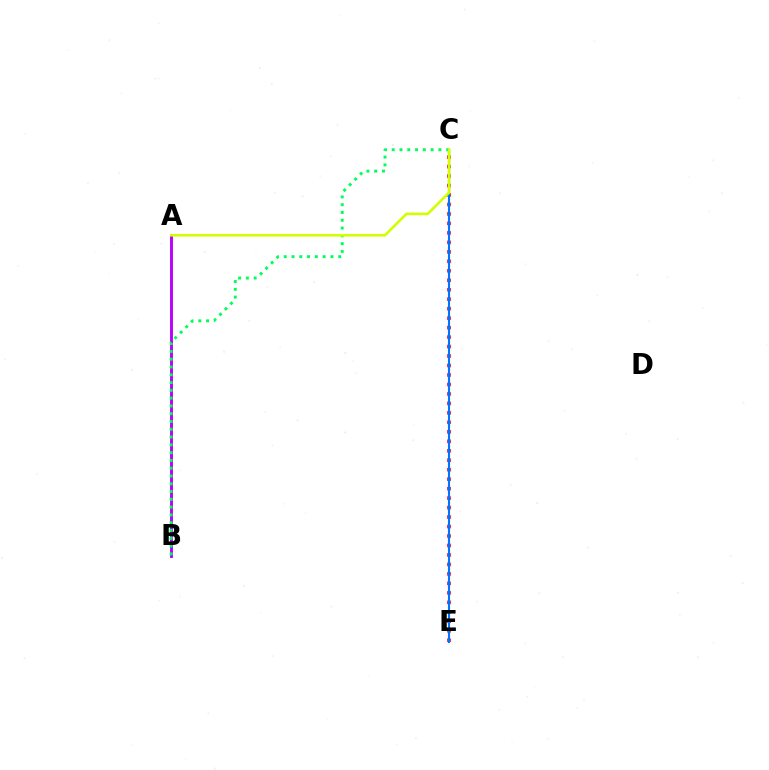{('C', 'E'): [{'color': '#ff0000', 'line_style': 'dotted', 'thickness': 2.57}, {'color': '#0074ff', 'line_style': 'solid', 'thickness': 1.53}], ('A', 'B'): [{'color': '#b900ff', 'line_style': 'solid', 'thickness': 2.09}], ('B', 'C'): [{'color': '#00ff5c', 'line_style': 'dotted', 'thickness': 2.12}], ('A', 'C'): [{'color': '#d1ff00', 'line_style': 'solid', 'thickness': 1.88}]}